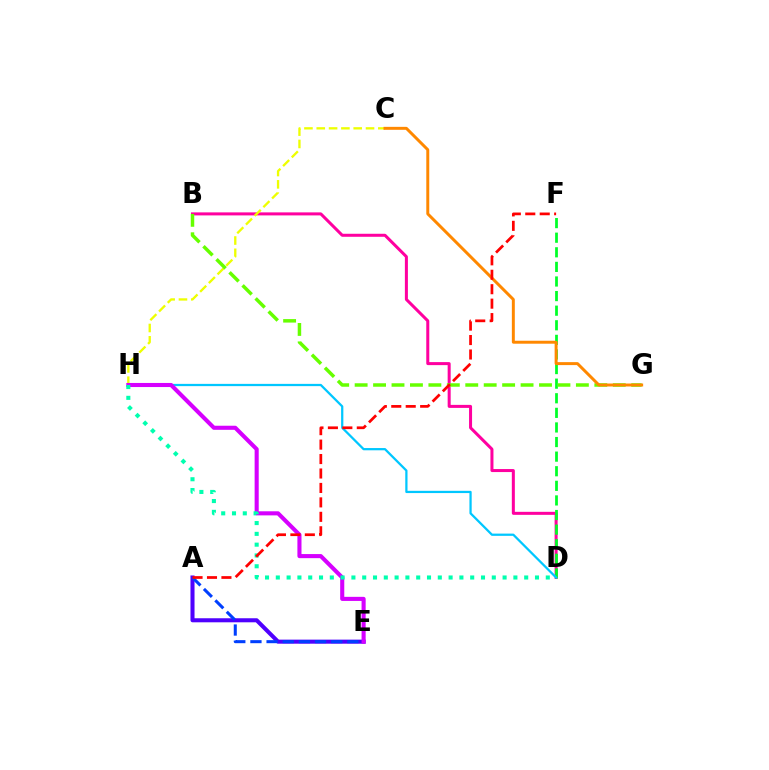{('B', 'D'): [{'color': '#ff00a0', 'line_style': 'solid', 'thickness': 2.17}], ('D', 'F'): [{'color': '#00ff27', 'line_style': 'dashed', 'thickness': 1.98}], ('C', 'H'): [{'color': '#eeff00', 'line_style': 'dashed', 'thickness': 1.67}], ('A', 'E'): [{'color': '#4f00ff', 'line_style': 'solid', 'thickness': 2.92}, {'color': '#003fff', 'line_style': 'dashed', 'thickness': 2.19}], ('B', 'G'): [{'color': '#66ff00', 'line_style': 'dashed', 'thickness': 2.5}], ('D', 'H'): [{'color': '#00c7ff', 'line_style': 'solid', 'thickness': 1.62}, {'color': '#00ffaf', 'line_style': 'dotted', 'thickness': 2.93}], ('C', 'G'): [{'color': '#ff8800', 'line_style': 'solid', 'thickness': 2.13}], ('E', 'H'): [{'color': '#d600ff', 'line_style': 'solid', 'thickness': 2.94}], ('A', 'F'): [{'color': '#ff0000', 'line_style': 'dashed', 'thickness': 1.96}]}